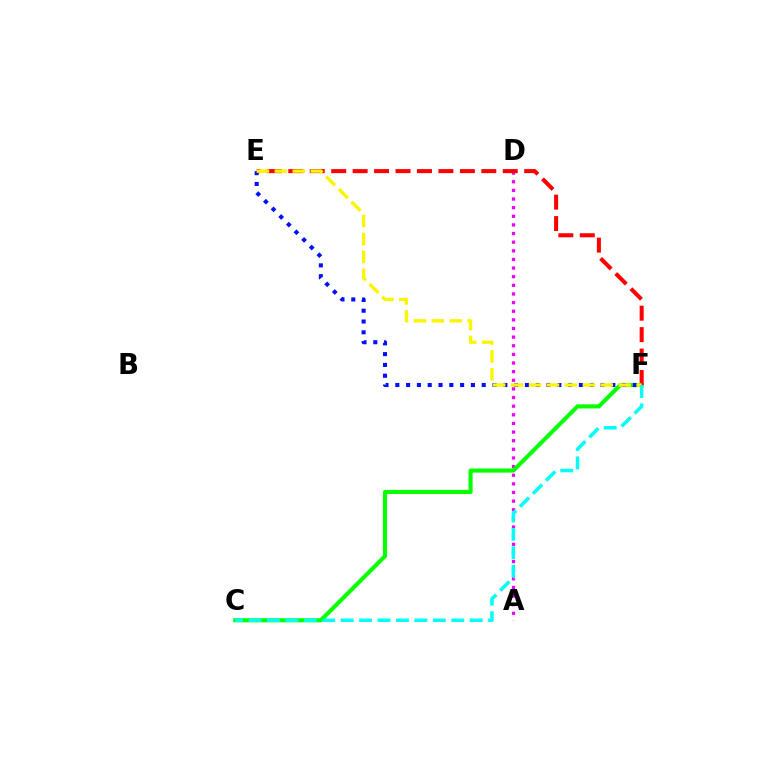{('A', 'D'): [{'color': '#ee00ff', 'line_style': 'dotted', 'thickness': 2.35}], ('C', 'F'): [{'color': '#08ff00', 'line_style': 'solid', 'thickness': 2.96}, {'color': '#00fff6', 'line_style': 'dashed', 'thickness': 2.5}], ('E', 'F'): [{'color': '#0010ff', 'line_style': 'dotted', 'thickness': 2.93}, {'color': '#ff0000', 'line_style': 'dashed', 'thickness': 2.91}, {'color': '#fcf500', 'line_style': 'dashed', 'thickness': 2.44}]}